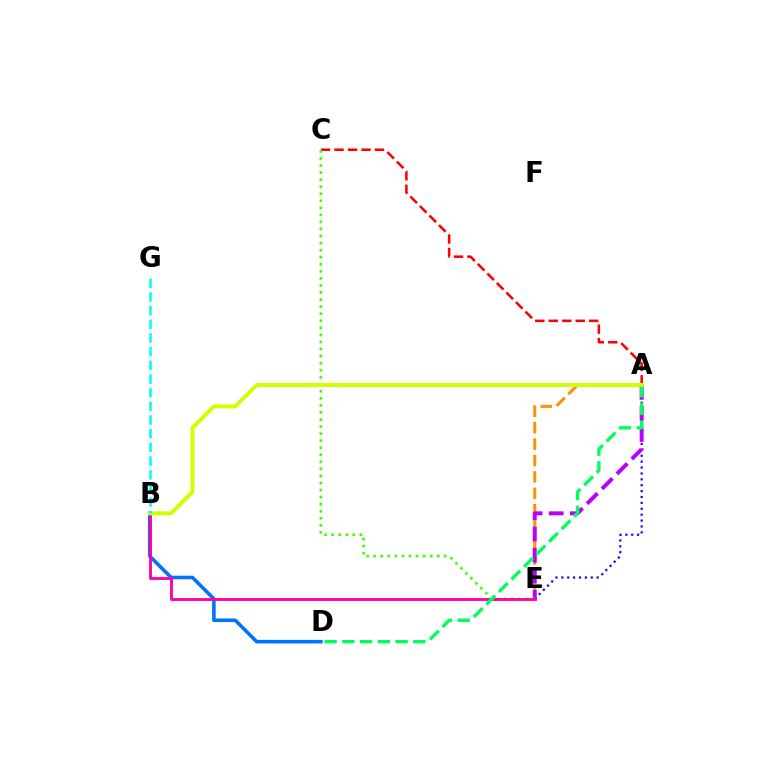{('B', 'D'): [{'color': '#0074ff', 'line_style': 'solid', 'thickness': 2.59}], ('A', 'E'): [{'color': '#2500ff', 'line_style': 'dotted', 'thickness': 1.6}, {'color': '#ff9400', 'line_style': 'dashed', 'thickness': 2.23}, {'color': '#b900ff', 'line_style': 'dashed', 'thickness': 2.87}], ('A', 'C'): [{'color': '#ff0000', 'line_style': 'dashed', 'thickness': 1.83}], ('C', 'E'): [{'color': '#3dff00', 'line_style': 'dotted', 'thickness': 1.92}], ('B', 'E'): [{'color': '#ff00ac', 'line_style': 'solid', 'thickness': 2.08}], ('A', 'D'): [{'color': '#00ff5c', 'line_style': 'dashed', 'thickness': 2.41}], ('A', 'B'): [{'color': '#d1ff00', 'line_style': 'solid', 'thickness': 2.86}], ('B', 'G'): [{'color': '#00fff6', 'line_style': 'dashed', 'thickness': 1.86}]}